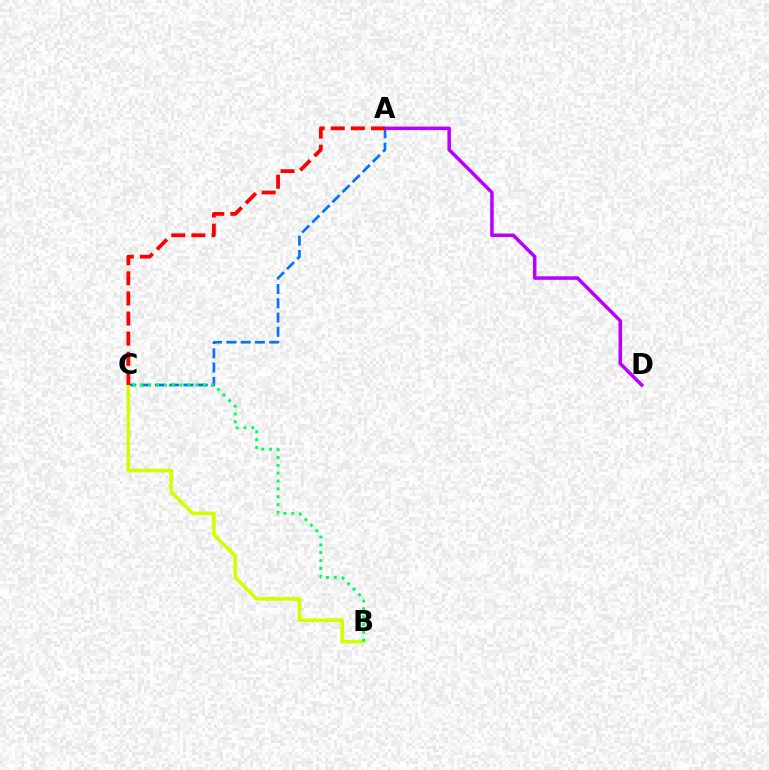{('A', 'C'): [{'color': '#0074ff', 'line_style': 'dashed', 'thickness': 1.94}, {'color': '#ff0000', 'line_style': 'dashed', 'thickness': 2.73}], ('B', 'C'): [{'color': '#d1ff00', 'line_style': 'solid', 'thickness': 2.59}, {'color': '#00ff5c', 'line_style': 'dotted', 'thickness': 2.13}], ('A', 'D'): [{'color': '#b900ff', 'line_style': 'solid', 'thickness': 2.53}]}